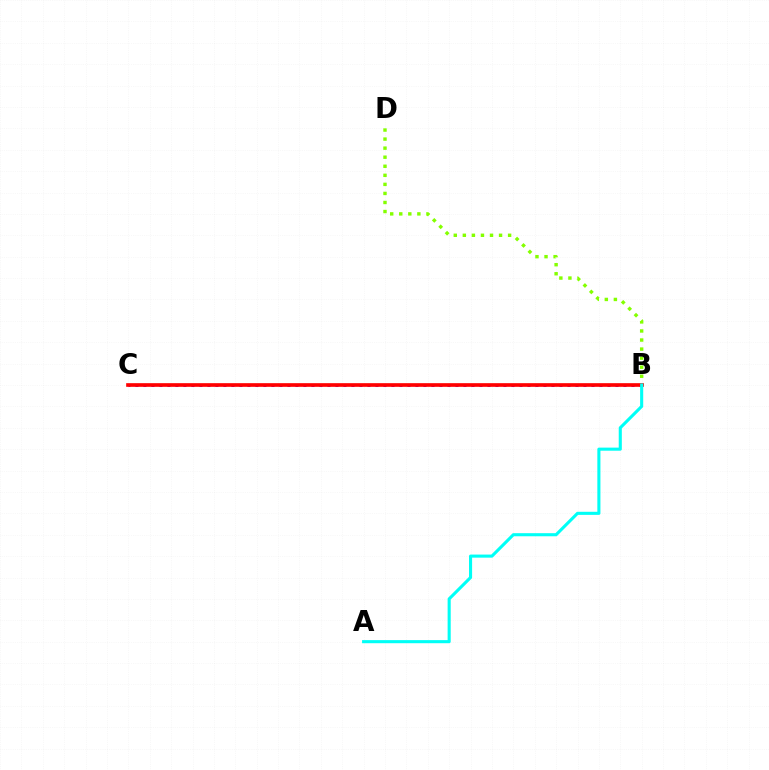{('B', 'D'): [{'color': '#84ff00', 'line_style': 'dotted', 'thickness': 2.46}], ('B', 'C'): [{'color': '#7200ff', 'line_style': 'dotted', 'thickness': 2.17}, {'color': '#ff0000', 'line_style': 'solid', 'thickness': 2.63}], ('A', 'B'): [{'color': '#00fff6', 'line_style': 'solid', 'thickness': 2.23}]}